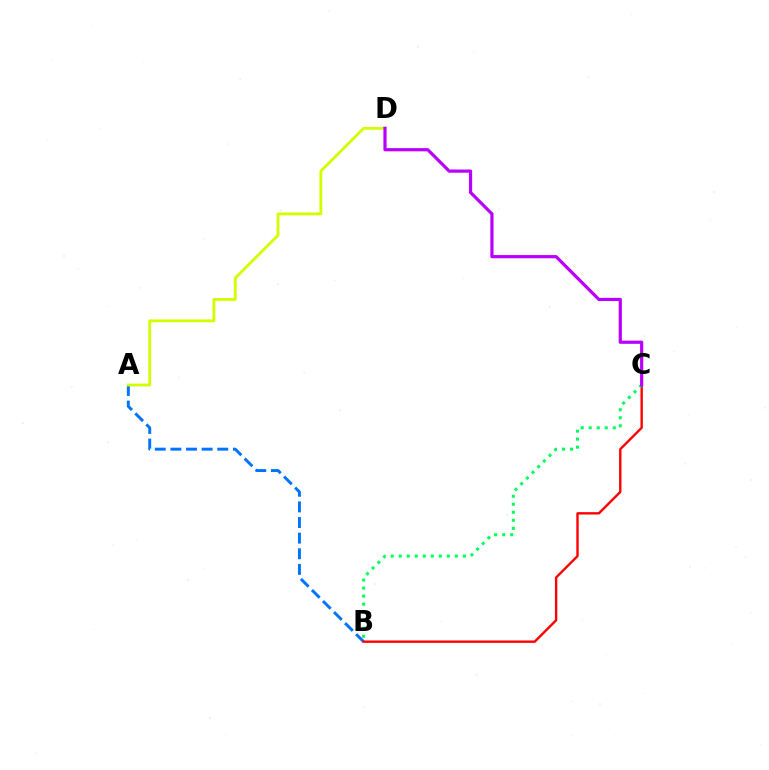{('A', 'B'): [{'color': '#0074ff', 'line_style': 'dashed', 'thickness': 2.12}], ('B', 'C'): [{'color': '#ff0000', 'line_style': 'solid', 'thickness': 1.71}, {'color': '#00ff5c', 'line_style': 'dotted', 'thickness': 2.18}], ('A', 'D'): [{'color': '#d1ff00', 'line_style': 'solid', 'thickness': 2.04}], ('C', 'D'): [{'color': '#b900ff', 'line_style': 'solid', 'thickness': 2.3}]}